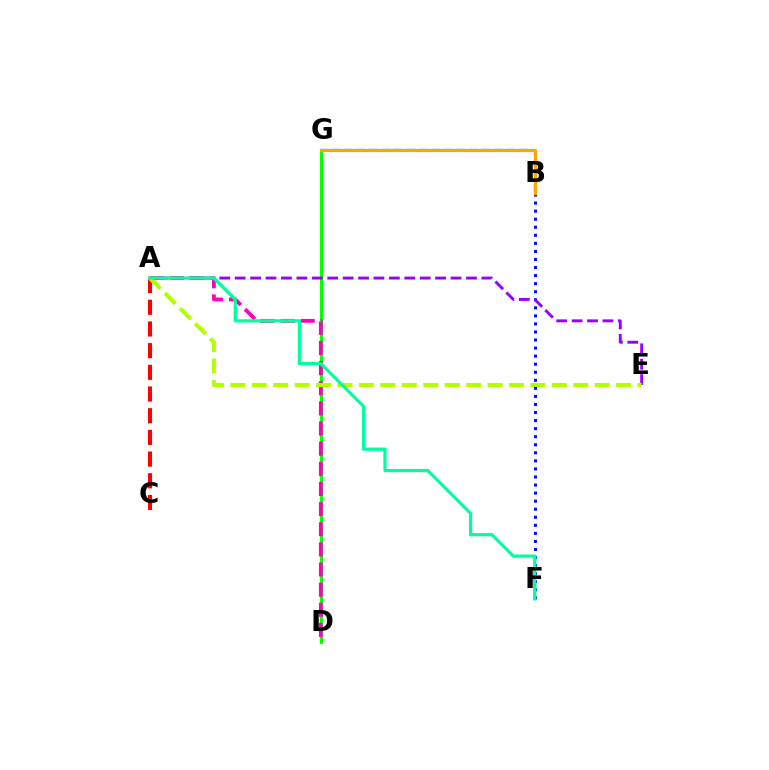{('D', 'G'): [{'color': '#08ff00', 'line_style': 'solid', 'thickness': 2.21}], ('B', 'G'): [{'color': '#00b5ff', 'line_style': 'dashed', 'thickness': 1.7}, {'color': '#ffa500', 'line_style': 'solid', 'thickness': 2.27}], ('B', 'F'): [{'color': '#0010ff', 'line_style': 'dotted', 'thickness': 2.19}], ('A', 'E'): [{'color': '#9b00ff', 'line_style': 'dashed', 'thickness': 2.09}, {'color': '#b3ff00', 'line_style': 'dashed', 'thickness': 2.91}], ('A', 'D'): [{'color': '#ff00bd', 'line_style': 'dashed', 'thickness': 2.74}], ('A', 'C'): [{'color': '#ff0000', 'line_style': 'dashed', 'thickness': 2.95}], ('A', 'F'): [{'color': '#00ff9d', 'line_style': 'solid', 'thickness': 2.33}]}